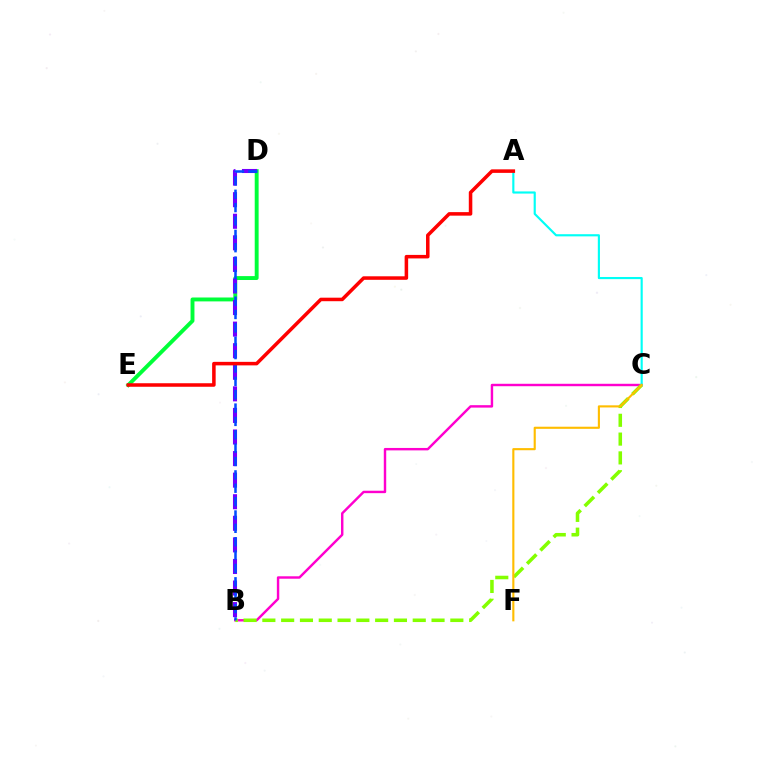{('D', 'E'): [{'color': '#00ff39', 'line_style': 'solid', 'thickness': 2.81}], ('B', 'C'): [{'color': '#ff00cf', 'line_style': 'solid', 'thickness': 1.75}, {'color': '#84ff00', 'line_style': 'dashed', 'thickness': 2.55}], ('B', 'D'): [{'color': '#7200ff', 'line_style': 'dashed', 'thickness': 2.93}, {'color': '#004bff', 'line_style': 'dashed', 'thickness': 1.82}], ('A', 'C'): [{'color': '#00fff6', 'line_style': 'solid', 'thickness': 1.55}], ('A', 'E'): [{'color': '#ff0000', 'line_style': 'solid', 'thickness': 2.54}], ('C', 'F'): [{'color': '#ffbd00', 'line_style': 'solid', 'thickness': 1.53}]}